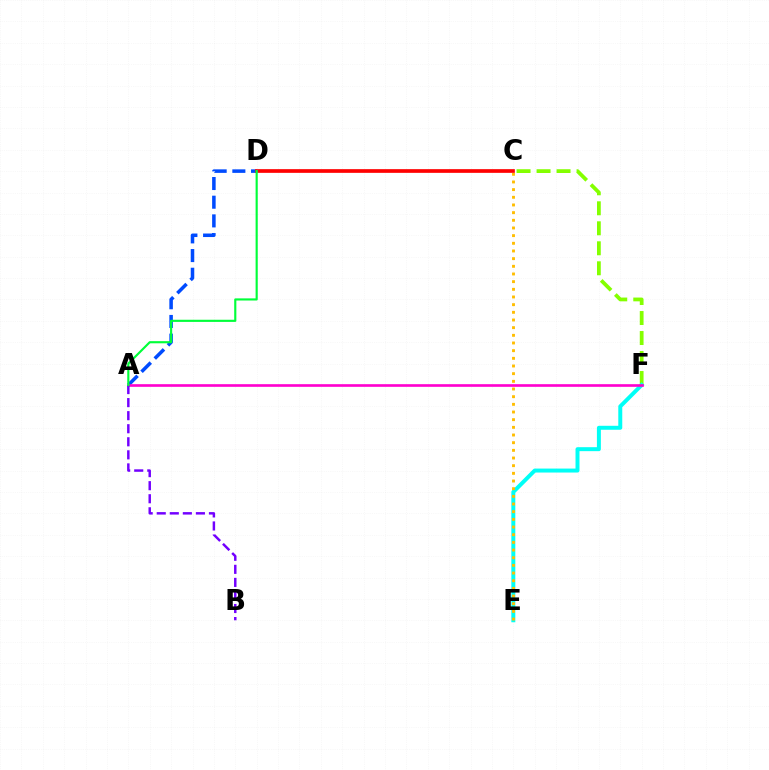{('C', 'F'): [{'color': '#84ff00', 'line_style': 'dashed', 'thickness': 2.72}], ('E', 'F'): [{'color': '#00fff6', 'line_style': 'solid', 'thickness': 2.86}], ('A', 'D'): [{'color': '#004bff', 'line_style': 'dashed', 'thickness': 2.54}, {'color': '#00ff39', 'line_style': 'solid', 'thickness': 1.55}], ('C', 'E'): [{'color': '#ffbd00', 'line_style': 'dotted', 'thickness': 2.08}], ('C', 'D'): [{'color': '#ff0000', 'line_style': 'solid', 'thickness': 2.66}], ('A', 'F'): [{'color': '#ff00cf', 'line_style': 'solid', 'thickness': 1.91}], ('A', 'B'): [{'color': '#7200ff', 'line_style': 'dashed', 'thickness': 1.77}]}